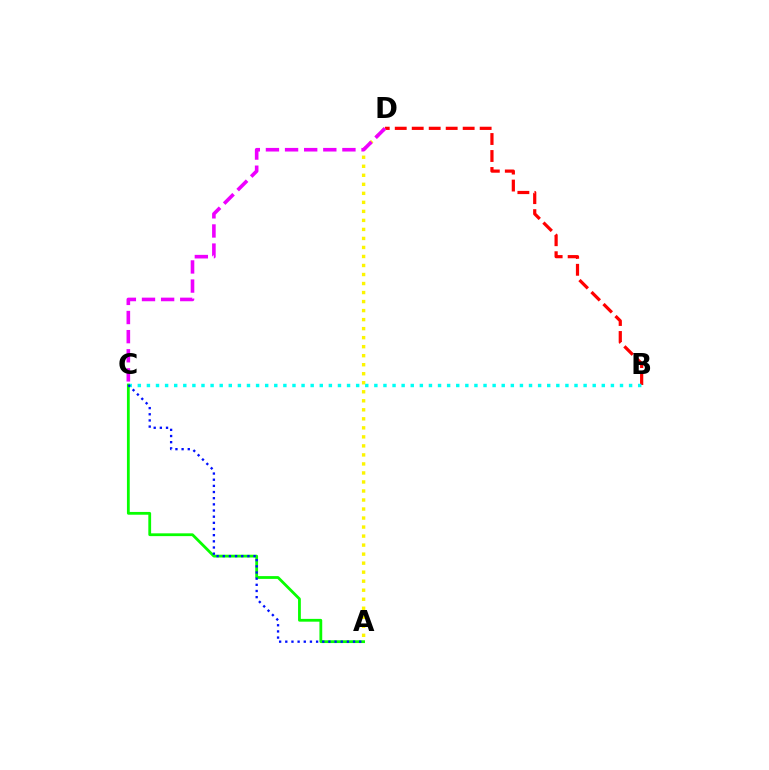{('B', 'D'): [{'color': '#ff0000', 'line_style': 'dashed', 'thickness': 2.31}], ('B', 'C'): [{'color': '#00fff6', 'line_style': 'dotted', 'thickness': 2.47}], ('A', 'C'): [{'color': '#08ff00', 'line_style': 'solid', 'thickness': 2.01}, {'color': '#0010ff', 'line_style': 'dotted', 'thickness': 1.67}], ('A', 'D'): [{'color': '#fcf500', 'line_style': 'dotted', 'thickness': 2.45}], ('C', 'D'): [{'color': '#ee00ff', 'line_style': 'dashed', 'thickness': 2.6}]}